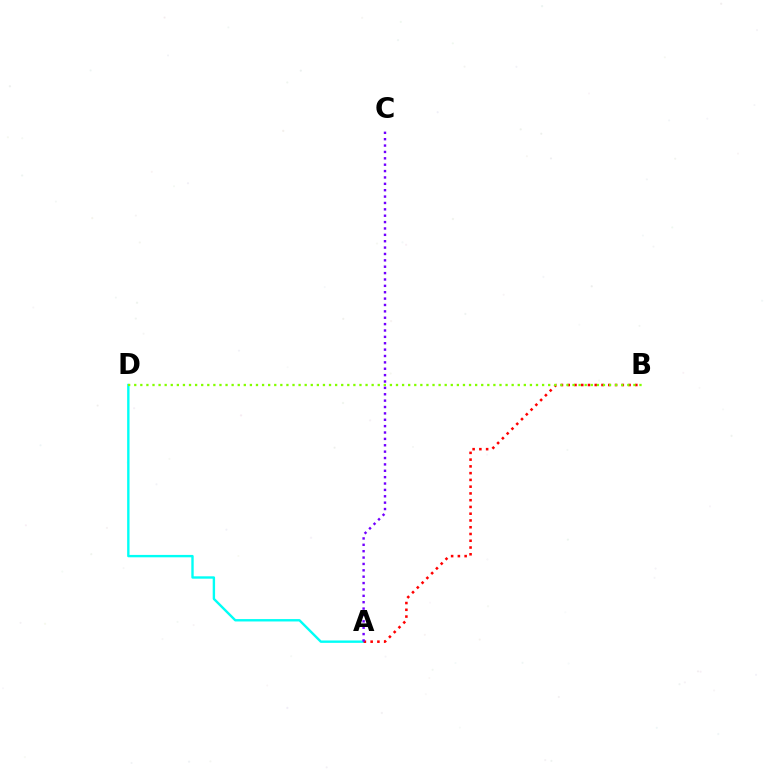{('A', 'D'): [{'color': '#00fff6', 'line_style': 'solid', 'thickness': 1.72}], ('A', 'B'): [{'color': '#ff0000', 'line_style': 'dotted', 'thickness': 1.84}], ('B', 'D'): [{'color': '#84ff00', 'line_style': 'dotted', 'thickness': 1.65}], ('A', 'C'): [{'color': '#7200ff', 'line_style': 'dotted', 'thickness': 1.73}]}